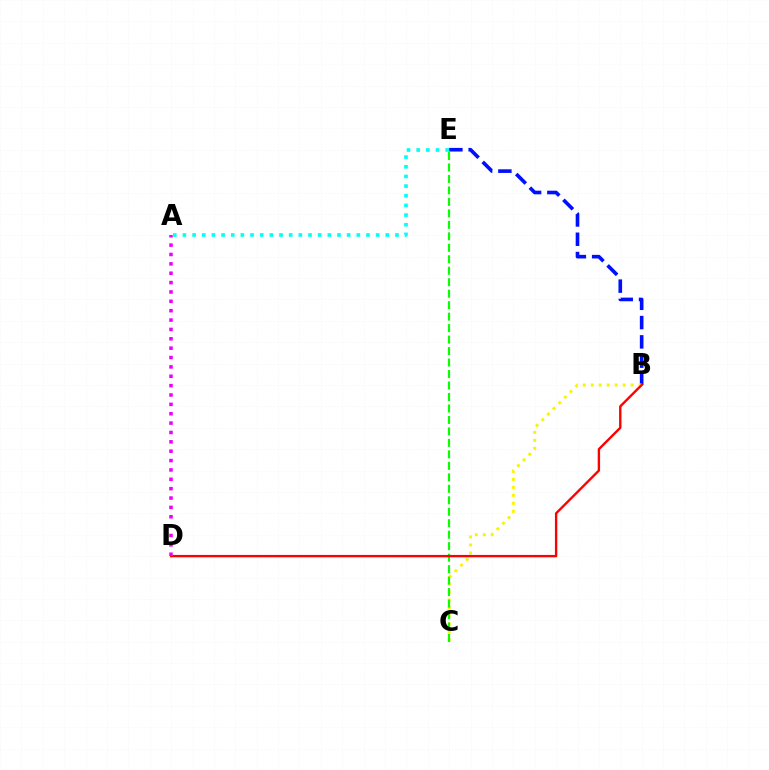{('B', 'E'): [{'color': '#0010ff', 'line_style': 'dashed', 'thickness': 2.62}], ('B', 'C'): [{'color': '#fcf500', 'line_style': 'dotted', 'thickness': 2.17}], ('C', 'E'): [{'color': '#08ff00', 'line_style': 'dashed', 'thickness': 1.56}], ('B', 'D'): [{'color': '#ff0000', 'line_style': 'solid', 'thickness': 1.71}], ('A', 'D'): [{'color': '#ee00ff', 'line_style': 'dotted', 'thickness': 2.54}], ('A', 'E'): [{'color': '#00fff6', 'line_style': 'dotted', 'thickness': 2.62}]}